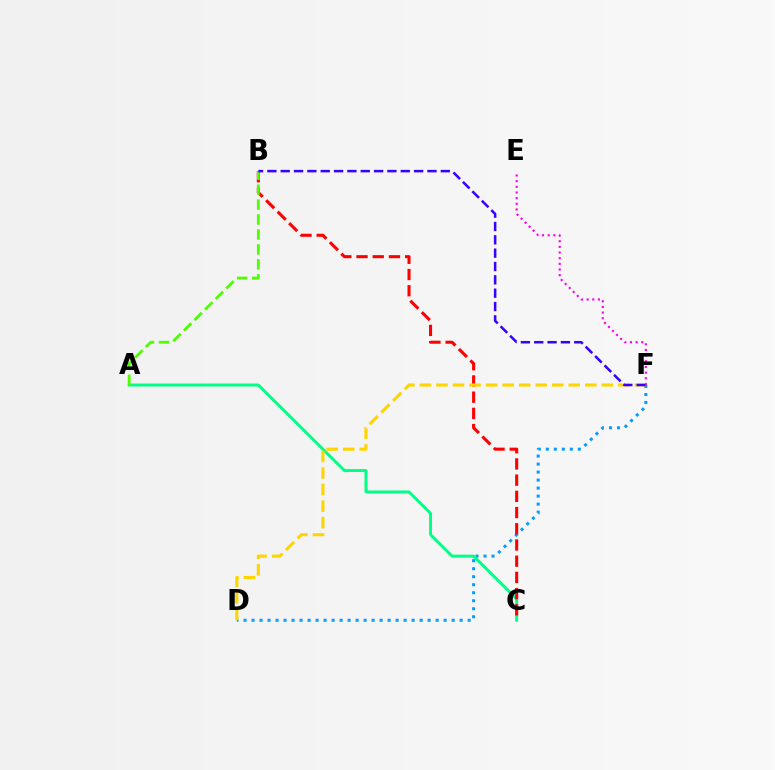{('D', 'F'): [{'color': '#009eff', 'line_style': 'dotted', 'thickness': 2.17}, {'color': '#ffd500', 'line_style': 'dashed', 'thickness': 2.25}], ('A', 'C'): [{'color': '#00ff86', 'line_style': 'solid', 'thickness': 2.12}], ('B', 'C'): [{'color': '#ff0000', 'line_style': 'dashed', 'thickness': 2.2}], ('E', 'F'): [{'color': '#ff00ed', 'line_style': 'dotted', 'thickness': 1.54}], ('A', 'B'): [{'color': '#4fff00', 'line_style': 'dashed', 'thickness': 2.03}], ('B', 'F'): [{'color': '#3700ff', 'line_style': 'dashed', 'thickness': 1.81}]}